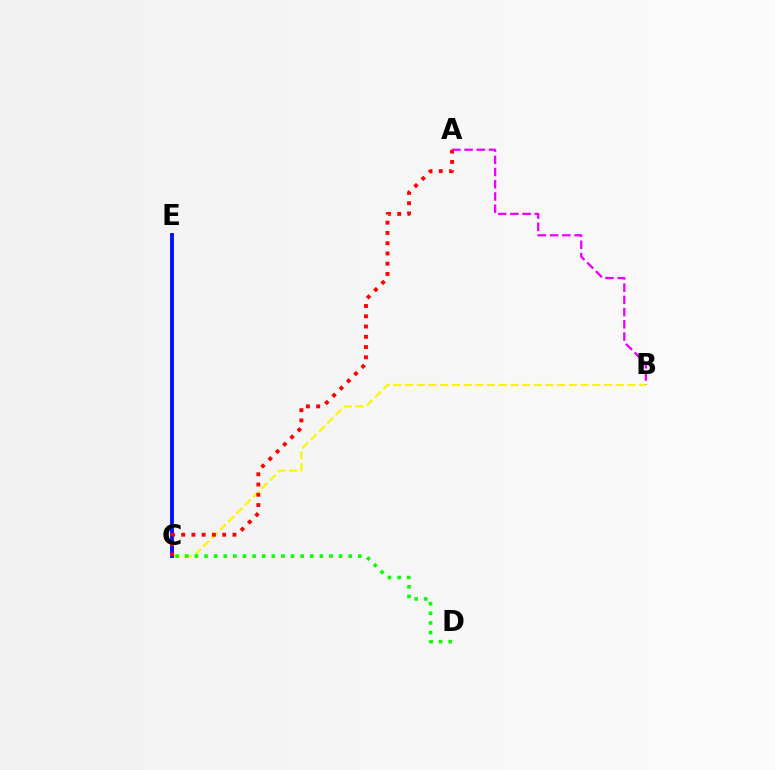{('A', 'B'): [{'color': '#ee00ff', 'line_style': 'dashed', 'thickness': 1.66}], ('B', 'C'): [{'color': '#fcf500', 'line_style': 'dashed', 'thickness': 1.59}], ('C', 'E'): [{'color': '#00fff6', 'line_style': 'dashed', 'thickness': 1.56}, {'color': '#0010ff', 'line_style': 'solid', 'thickness': 2.78}], ('A', 'C'): [{'color': '#ff0000', 'line_style': 'dotted', 'thickness': 2.79}], ('C', 'D'): [{'color': '#08ff00', 'line_style': 'dotted', 'thickness': 2.61}]}